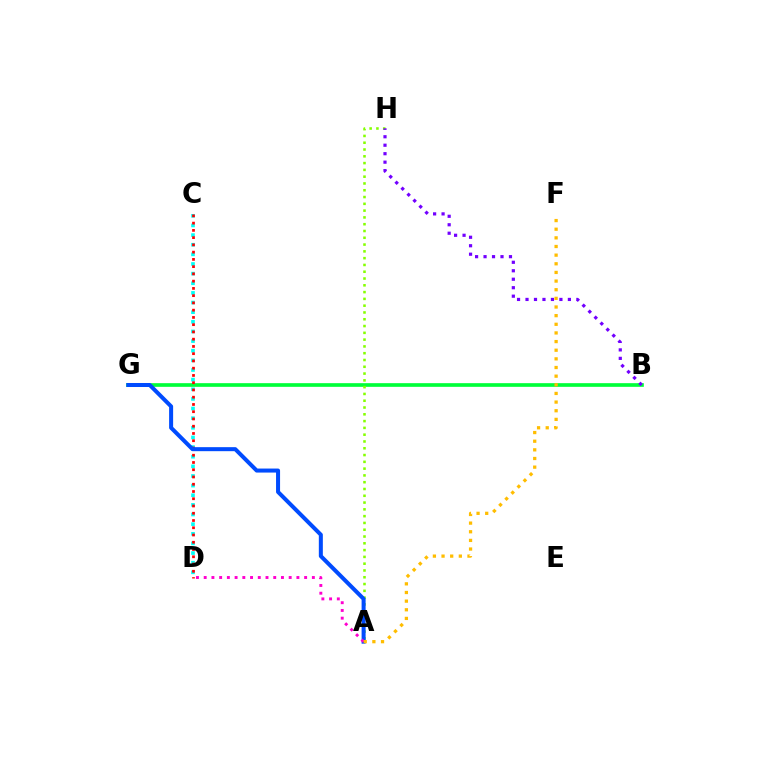{('C', 'D'): [{'color': '#00fff6', 'line_style': 'dotted', 'thickness': 2.62}, {'color': '#ff0000', 'line_style': 'dotted', 'thickness': 1.97}], ('B', 'G'): [{'color': '#00ff39', 'line_style': 'solid', 'thickness': 2.64}], ('A', 'H'): [{'color': '#84ff00', 'line_style': 'dotted', 'thickness': 1.84}], ('A', 'G'): [{'color': '#004bff', 'line_style': 'solid', 'thickness': 2.89}], ('A', 'D'): [{'color': '#ff00cf', 'line_style': 'dotted', 'thickness': 2.1}], ('B', 'H'): [{'color': '#7200ff', 'line_style': 'dotted', 'thickness': 2.3}], ('A', 'F'): [{'color': '#ffbd00', 'line_style': 'dotted', 'thickness': 2.35}]}